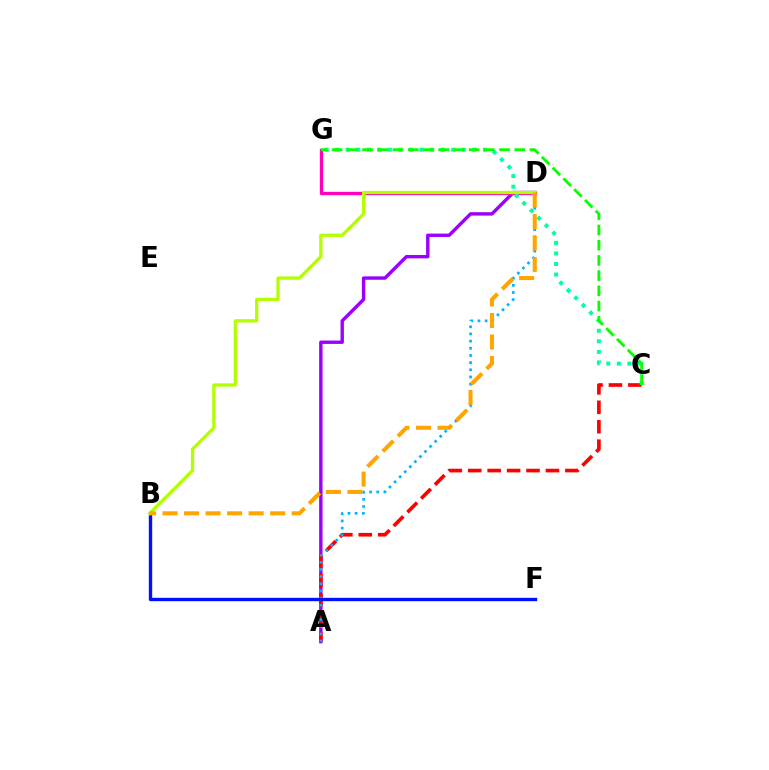{('A', 'D'): [{'color': '#9b00ff', 'line_style': 'solid', 'thickness': 2.44}, {'color': '#00b5ff', 'line_style': 'dotted', 'thickness': 1.95}], ('A', 'C'): [{'color': '#ff0000', 'line_style': 'dashed', 'thickness': 2.64}], ('D', 'G'): [{'color': '#ff00bd', 'line_style': 'solid', 'thickness': 2.41}], ('C', 'G'): [{'color': '#00ff9d', 'line_style': 'dotted', 'thickness': 2.87}, {'color': '#08ff00', 'line_style': 'dashed', 'thickness': 2.07}], ('B', 'F'): [{'color': '#0010ff', 'line_style': 'solid', 'thickness': 2.43}], ('B', 'D'): [{'color': '#b3ff00', 'line_style': 'solid', 'thickness': 2.38}, {'color': '#ffa500', 'line_style': 'dashed', 'thickness': 2.92}]}